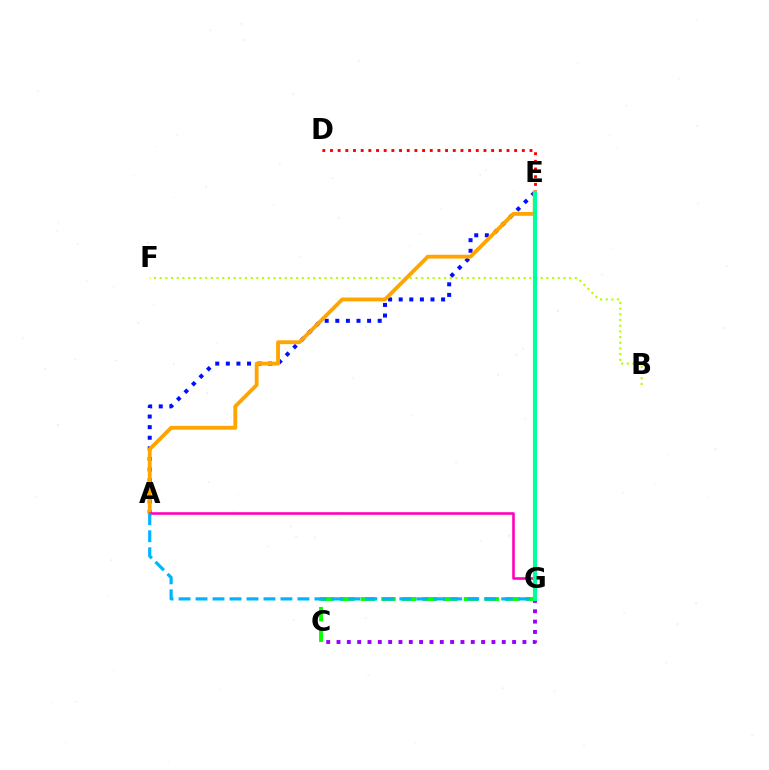{('C', 'G'): [{'color': '#9b00ff', 'line_style': 'dotted', 'thickness': 2.81}, {'color': '#08ff00', 'line_style': 'dashed', 'thickness': 2.81}], ('B', 'F'): [{'color': '#b3ff00', 'line_style': 'dotted', 'thickness': 1.54}], ('A', 'E'): [{'color': '#0010ff', 'line_style': 'dotted', 'thickness': 2.88}, {'color': '#ffa500', 'line_style': 'solid', 'thickness': 2.76}], ('D', 'E'): [{'color': '#ff0000', 'line_style': 'dotted', 'thickness': 2.09}], ('A', 'G'): [{'color': '#ff00bd', 'line_style': 'solid', 'thickness': 1.87}, {'color': '#00b5ff', 'line_style': 'dashed', 'thickness': 2.31}], ('E', 'G'): [{'color': '#00ff9d', 'line_style': 'solid', 'thickness': 2.99}]}